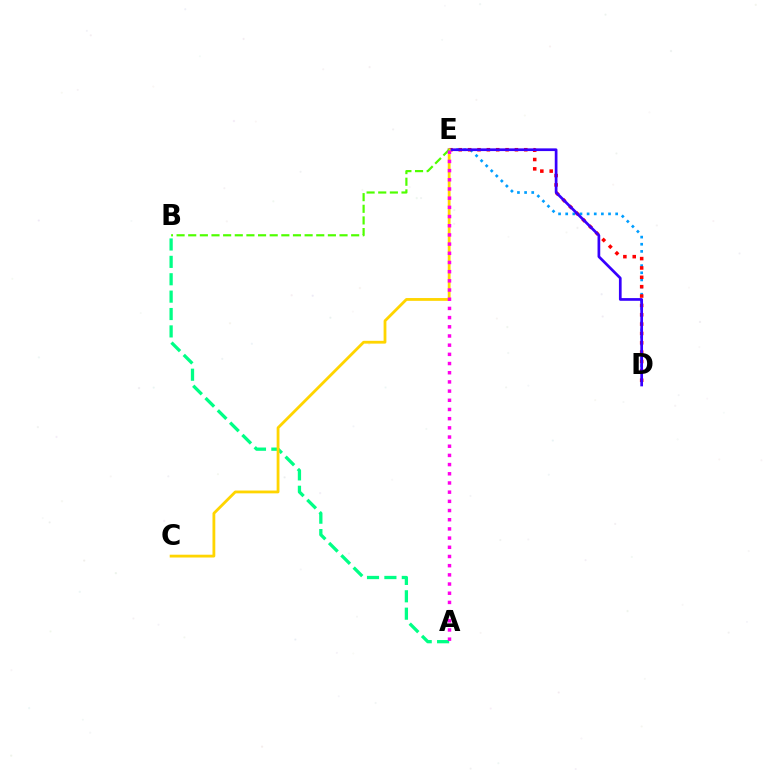{('D', 'E'): [{'color': '#009eff', 'line_style': 'dotted', 'thickness': 1.94}, {'color': '#ff0000', 'line_style': 'dotted', 'thickness': 2.54}, {'color': '#3700ff', 'line_style': 'solid', 'thickness': 1.95}], ('A', 'B'): [{'color': '#00ff86', 'line_style': 'dashed', 'thickness': 2.36}], ('C', 'E'): [{'color': '#ffd500', 'line_style': 'solid', 'thickness': 2.02}], ('B', 'E'): [{'color': '#4fff00', 'line_style': 'dashed', 'thickness': 1.58}], ('A', 'E'): [{'color': '#ff00ed', 'line_style': 'dotted', 'thickness': 2.5}]}